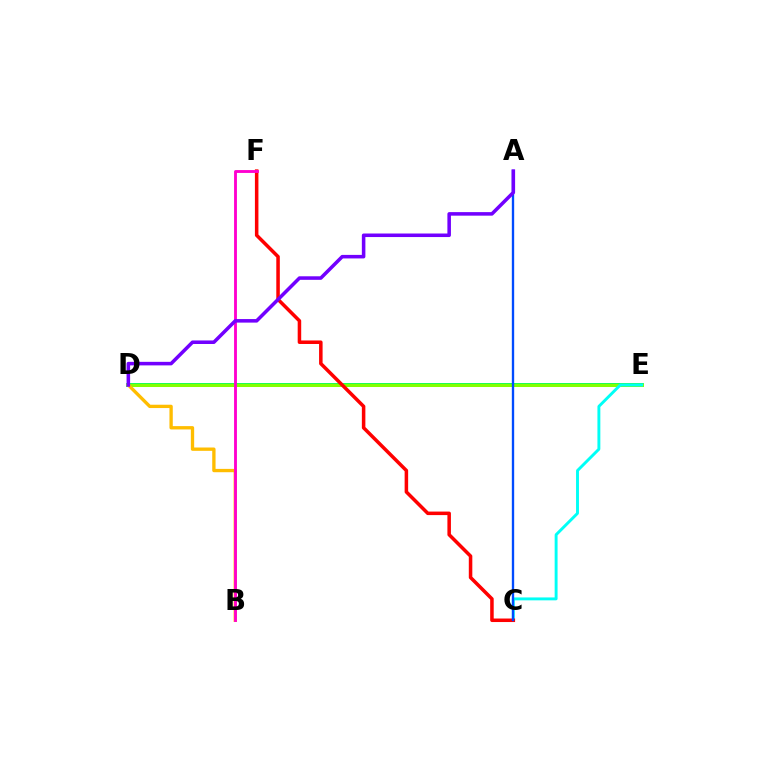{('D', 'E'): [{'color': '#00ff39', 'line_style': 'solid', 'thickness': 2.7}, {'color': '#84ff00', 'line_style': 'solid', 'thickness': 2.17}], ('C', 'E'): [{'color': '#00fff6', 'line_style': 'solid', 'thickness': 2.1}], ('C', 'F'): [{'color': '#ff0000', 'line_style': 'solid', 'thickness': 2.53}], ('B', 'D'): [{'color': '#ffbd00', 'line_style': 'solid', 'thickness': 2.4}], ('A', 'C'): [{'color': '#004bff', 'line_style': 'solid', 'thickness': 1.69}], ('B', 'F'): [{'color': '#ff00cf', 'line_style': 'solid', 'thickness': 2.06}], ('A', 'D'): [{'color': '#7200ff', 'line_style': 'solid', 'thickness': 2.55}]}